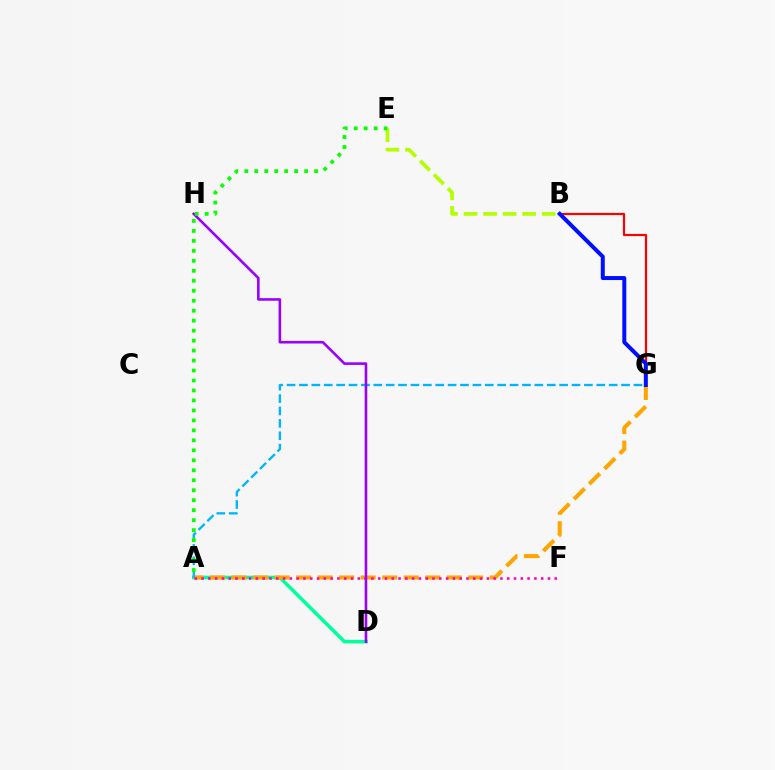{('A', 'D'): [{'color': '#00ff9d', 'line_style': 'solid', 'thickness': 2.55}], ('B', 'G'): [{'color': '#ff0000', 'line_style': 'solid', 'thickness': 1.58}, {'color': '#0010ff', 'line_style': 'solid', 'thickness': 2.88}], ('A', 'G'): [{'color': '#ffa500', 'line_style': 'dashed', 'thickness': 2.92}, {'color': '#00b5ff', 'line_style': 'dashed', 'thickness': 1.68}], ('B', 'E'): [{'color': '#b3ff00', 'line_style': 'dashed', 'thickness': 2.65}], ('A', 'F'): [{'color': '#ff00bd', 'line_style': 'dotted', 'thickness': 1.85}], ('D', 'H'): [{'color': '#9b00ff', 'line_style': 'solid', 'thickness': 1.87}], ('A', 'E'): [{'color': '#08ff00', 'line_style': 'dotted', 'thickness': 2.71}]}